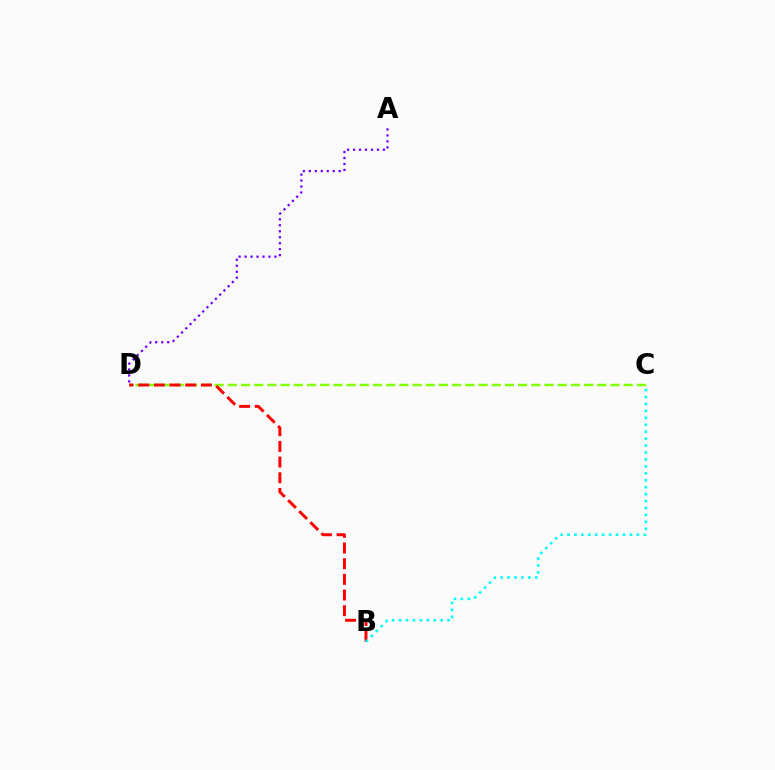{('C', 'D'): [{'color': '#84ff00', 'line_style': 'dashed', 'thickness': 1.79}], ('B', 'D'): [{'color': '#ff0000', 'line_style': 'dashed', 'thickness': 2.13}], ('B', 'C'): [{'color': '#00fff6', 'line_style': 'dotted', 'thickness': 1.88}], ('A', 'D'): [{'color': '#7200ff', 'line_style': 'dotted', 'thickness': 1.62}]}